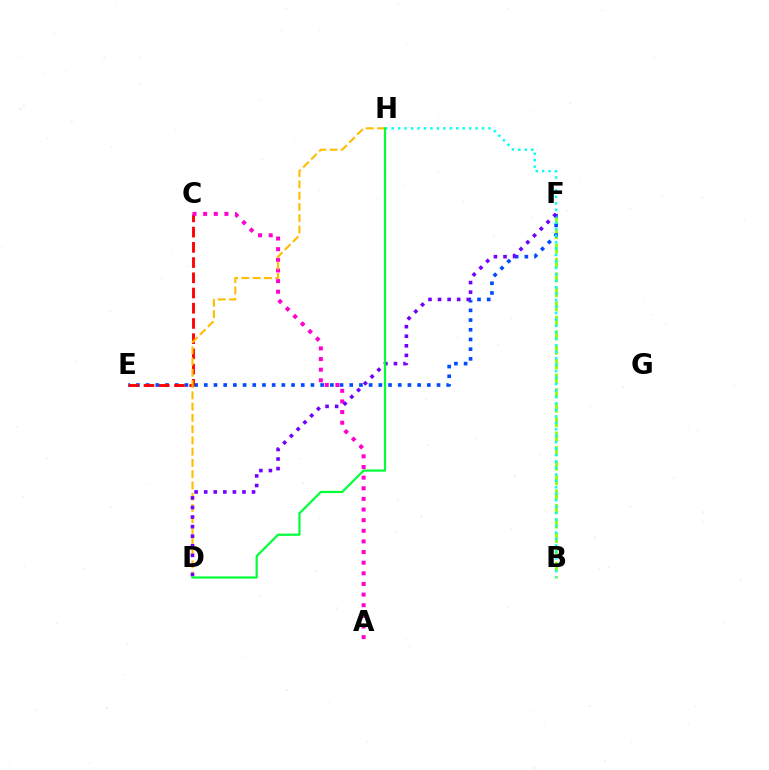{('B', 'F'): [{'color': '#84ff00', 'line_style': 'dashed', 'thickness': 1.97}], ('E', 'F'): [{'color': '#004bff', 'line_style': 'dotted', 'thickness': 2.63}], ('C', 'E'): [{'color': '#ff0000', 'line_style': 'dashed', 'thickness': 2.07}], ('A', 'C'): [{'color': '#ff00cf', 'line_style': 'dotted', 'thickness': 2.89}], ('D', 'H'): [{'color': '#ffbd00', 'line_style': 'dashed', 'thickness': 1.53}, {'color': '#00ff39', 'line_style': 'solid', 'thickness': 1.58}], ('B', 'H'): [{'color': '#00fff6', 'line_style': 'dotted', 'thickness': 1.75}], ('D', 'F'): [{'color': '#7200ff', 'line_style': 'dotted', 'thickness': 2.6}]}